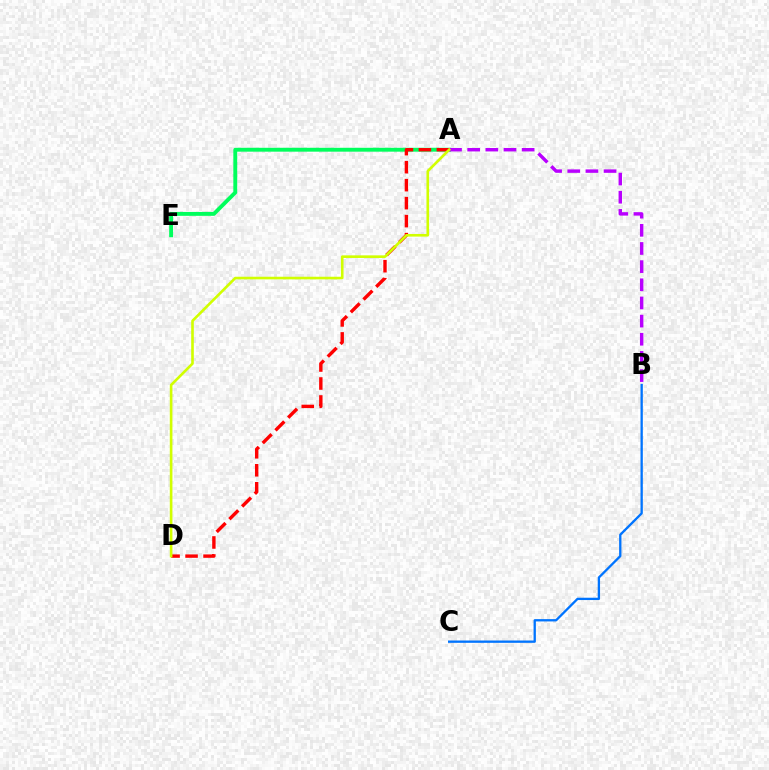{('A', 'E'): [{'color': '#00ff5c', 'line_style': 'solid', 'thickness': 2.8}], ('A', 'B'): [{'color': '#b900ff', 'line_style': 'dashed', 'thickness': 2.47}], ('B', 'C'): [{'color': '#0074ff', 'line_style': 'solid', 'thickness': 1.67}], ('A', 'D'): [{'color': '#ff0000', 'line_style': 'dashed', 'thickness': 2.44}, {'color': '#d1ff00', 'line_style': 'solid', 'thickness': 1.89}]}